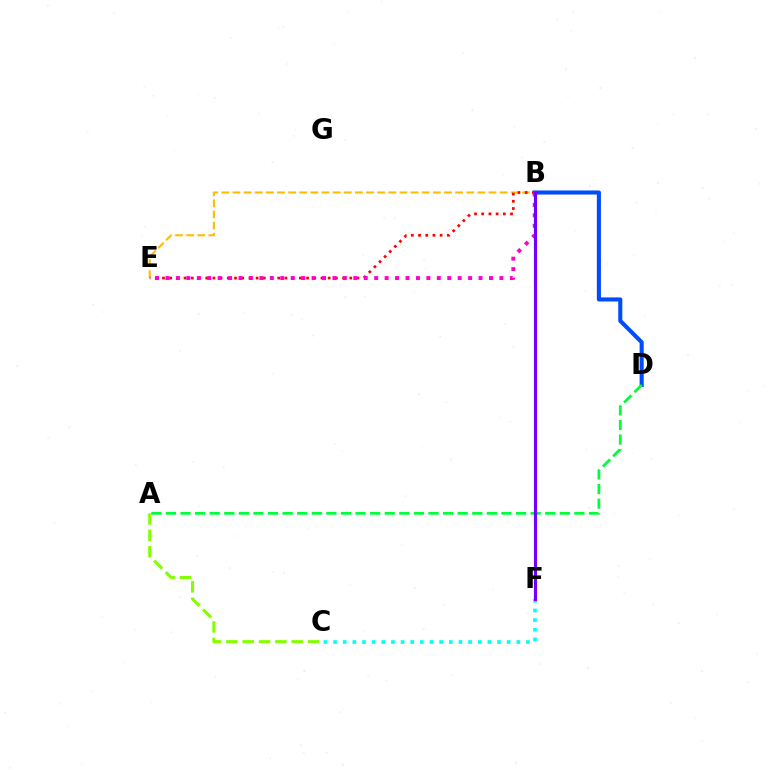{('B', 'D'): [{'color': '#004bff', 'line_style': 'solid', 'thickness': 2.94}], ('B', 'E'): [{'color': '#ffbd00', 'line_style': 'dashed', 'thickness': 1.51}, {'color': '#ff0000', 'line_style': 'dotted', 'thickness': 1.96}, {'color': '#ff00cf', 'line_style': 'dotted', 'thickness': 2.84}], ('A', 'D'): [{'color': '#00ff39', 'line_style': 'dashed', 'thickness': 1.98}], ('C', 'F'): [{'color': '#00fff6', 'line_style': 'dotted', 'thickness': 2.62}], ('A', 'C'): [{'color': '#84ff00', 'line_style': 'dashed', 'thickness': 2.22}], ('B', 'F'): [{'color': '#7200ff', 'line_style': 'solid', 'thickness': 2.28}]}